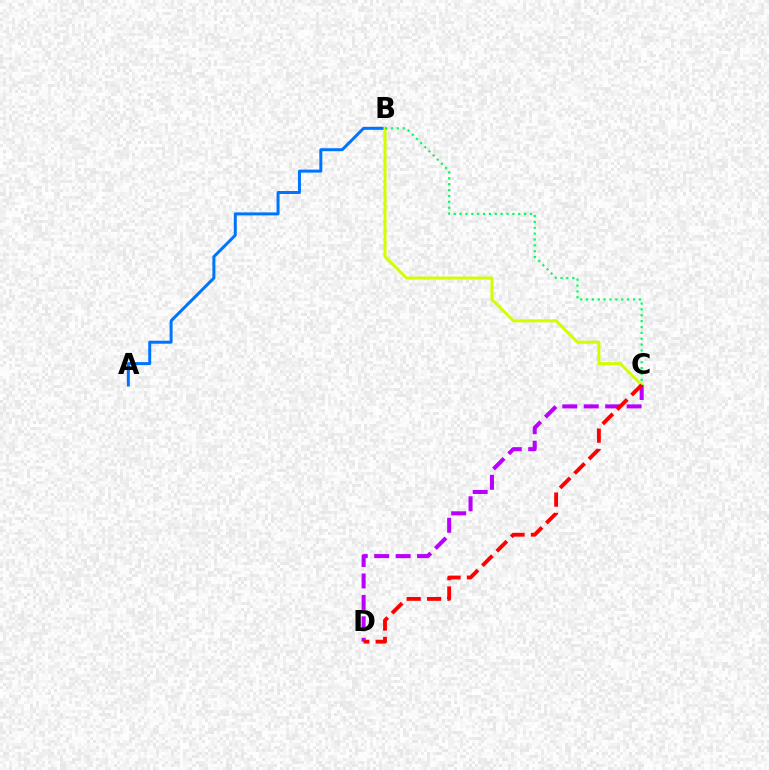{('A', 'B'): [{'color': '#0074ff', 'line_style': 'solid', 'thickness': 2.15}], ('B', 'C'): [{'color': '#d1ff00', 'line_style': 'solid', 'thickness': 2.18}, {'color': '#00ff5c', 'line_style': 'dotted', 'thickness': 1.59}], ('C', 'D'): [{'color': '#b900ff', 'line_style': 'dashed', 'thickness': 2.91}, {'color': '#ff0000', 'line_style': 'dashed', 'thickness': 2.77}]}